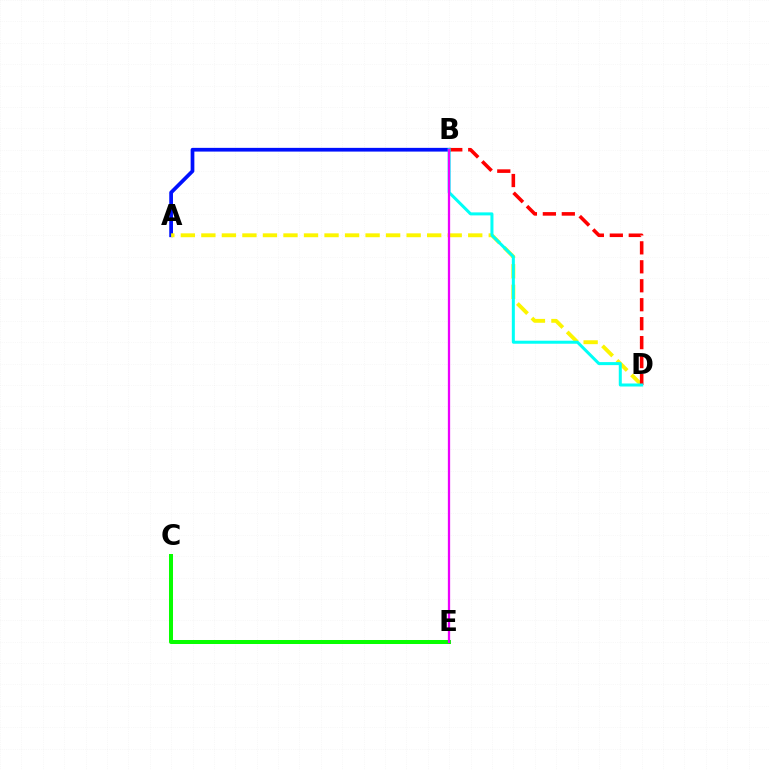{('A', 'B'): [{'color': '#0010ff', 'line_style': 'solid', 'thickness': 2.68}], ('C', 'E'): [{'color': '#08ff00', 'line_style': 'solid', 'thickness': 2.88}], ('A', 'D'): [{'color': '#fcf500', 'line_style': 'dashed', 'thickness': 2.79}], ('B', 'D'): [{'color': '#ff0000', 'line_style': 'dashed', 'thickness': 2.58}, {'color': '#00fff6', 'line_style': 'solid', 'thickness': 2.17}], ('B', 'E'): [{'color': '#ee00ff', 'line_style': 'solid', 'thickness': 1.64}]}